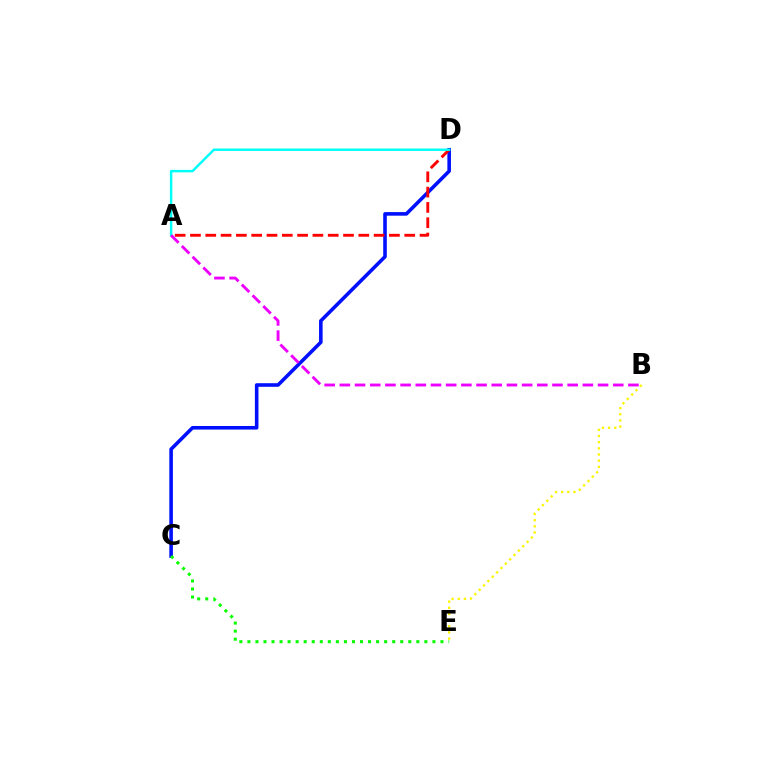{('C', 'D'): [{'color': '#0010ff', 'line_style': 'solid', 'thickness': 2.58}], ('A', 'D'): [{'color': '#ff0000', 'line_style': 'dashed', 'thickness': 2.08}, {'color': '#00fff6', 'line_style': 'solid', 'thickness': 1.76}], ('C', 'E'): [{'color': '#08ff00', 'line_style': 'dotted', 'thickness': 2.19}], ('B', 'E'): [{'color': '#fcf500', 'line_style': 'dotted', 'thickness': 1.67}], ('A', 'B'): [{'color': '#ee00ff', 'line_style': 'dashed', 'thickness': 2.06}]}